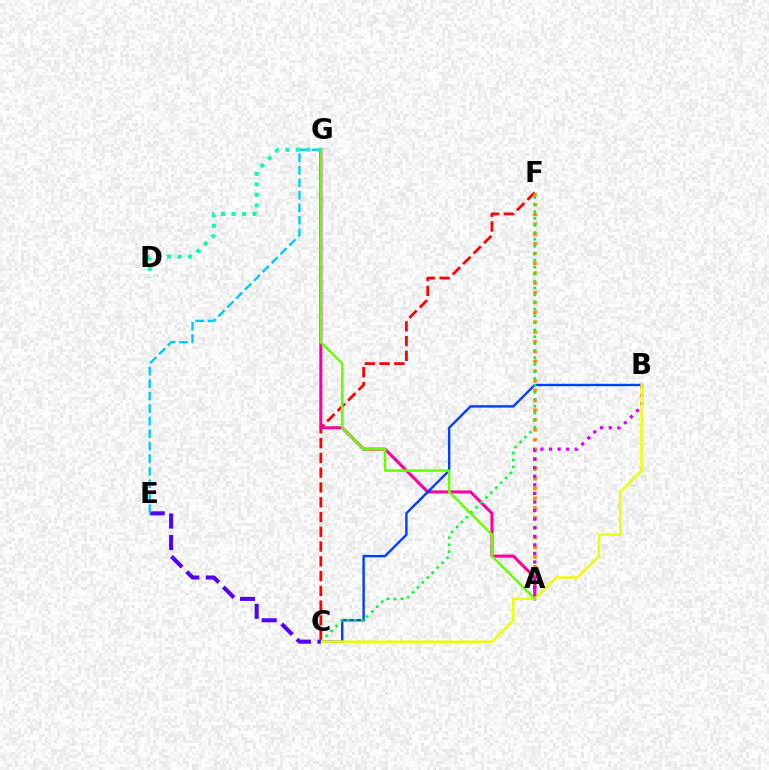{('C', 'F'): [{'color': '#ff0000', 'line_style': 'dashed', 'thickness': 2.01}, {'color': '#00ff27', 'line_style': 'dotted', 'thickness': 1.89}], ('A', 'F'): [{'color': '#ff8800', 'line_style': 'dotted', 'thickness': 2.66}], ('A', 'G'): [{'color': '#ff00a0', 'line_style': 'solid', 'thickness': 2.21}, {'color': '#66ff00', 'line_style': 'solid', 'thickness': 1.79}], ('B', 'C'): [{'color': '#003fff', 'line_style': 'solid', 'thickness': 1.74}, {'color': '#eeff00', 'line_style': 'solid', 'thickness': 1.79}], ('A', 'B'): [{'color': '#d600ff', 'line_style': 'dotted', 'thickness': 2.33}], ('C', 'E'): [{'color': '#4f00ff', 'line_style': 'dashed', 'thickness': 2.93}], ('E', 'G'): [{'color': '#00c7ff', 'line_style': 'dashed', 'thickness': 1.7}], ('D', 'G'): [{'color': '#00ffaf', 'line_style': 'dotted', 'thickness': 2.86}]}